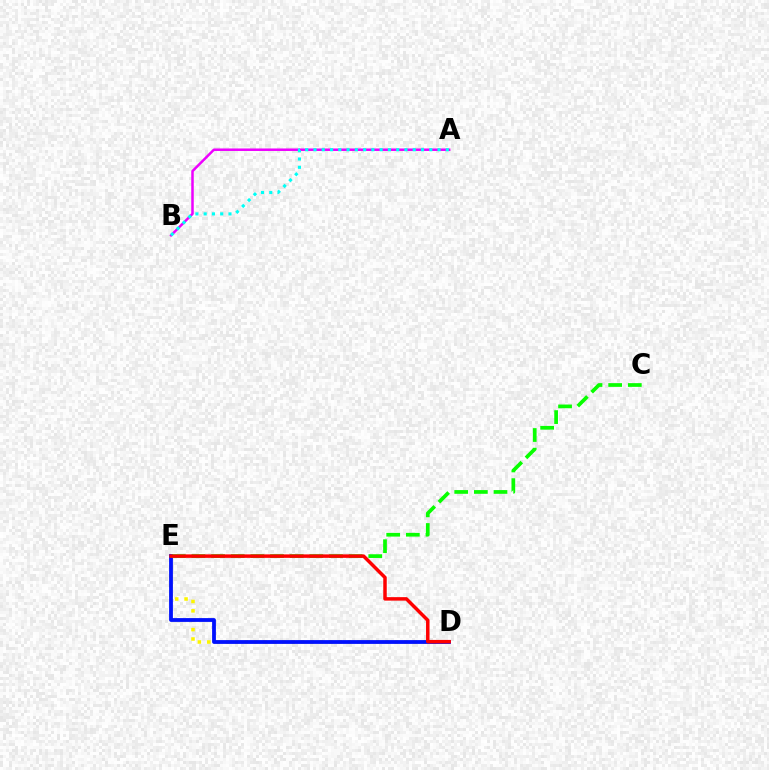{('D', 'E'): [{'color': '#fcf500', 'line_style': 'dotted', 'thickness': 2.55}, {'color': '#0010ff', 'line_style': 'solid', 'thickness': 2.73}, {'color': '#ff0000', 'line_style': 'solid', 'thickness': 2.51}], ('A', 'B'): [{'color': '#ee00ff', 'line_style': 'solid', 'thickness': 1.8}, {'color': '#00fff6', 'line_style': 'dotted', 'thickness': 2.25}], ('C', 'E'): [{'color': '#08ff00', 'line_style': 'dashed', 'thickness': 2.67}]}